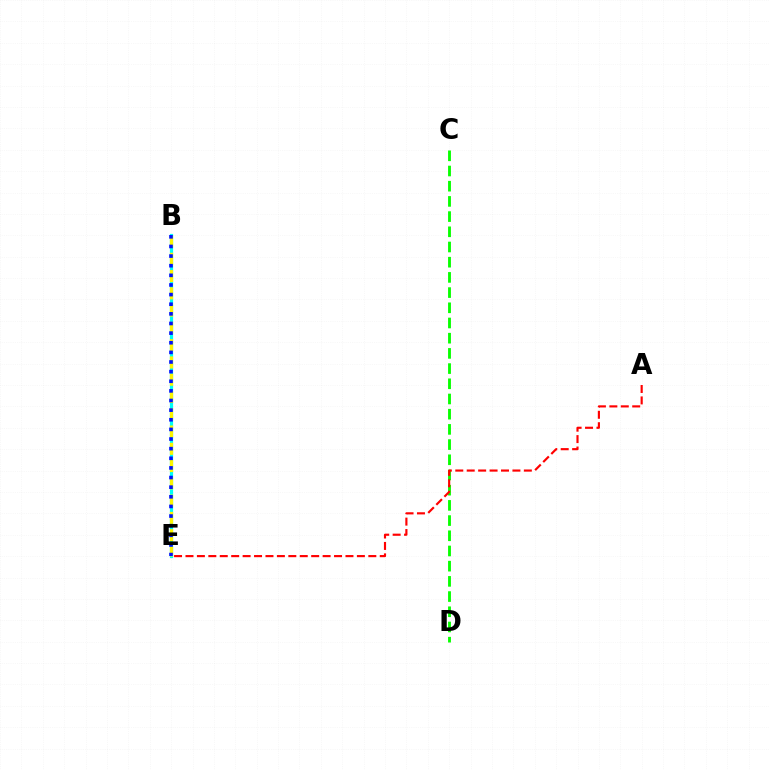{('B', 'E'): [{'color': '#ee00ff', 'line_style': 'dotted', 'thickness': 1.88}, {'color': '#00fff6', 'line_style': 'solid', 'thickness': 2.32}, {'color': '#fcf500', 'line_style': 'dashed', 'thickness': 2.35}, {'color': '#0010ff', 'line_style': 'dotted', 'thickness': 2.62}], ('C', 'D'): [{'color': '#08ff00', 'line_style': 'dashed', 'thickness': 2.06}], ('A', 'E'): [{'color': '#ff0000', 'line_style': 'dashed', 'thickness': 1.55}]}